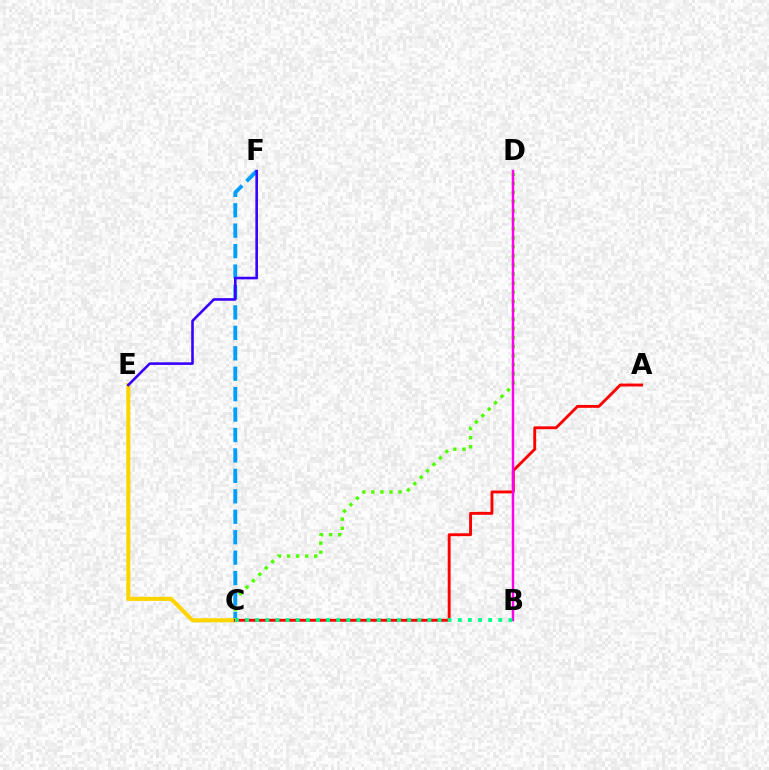{('C', 'D'): [{'color': '#4fff00', 'line_style': 'dotted', 'thickness': 2.46}], ('C', 'F'): [{'color': '#009eff', 'line_style': 'dashed', 'thickness': 2.78}], ('C', 'E'): [{'color': '#ffd500', 'line_style': 'solid', 'thickness': 2.95}], ('A', 'C'): [{'color': '#ff0000', 'line_style': 'solid', 'thickness': 2.08}], ('B', 'D'): [{'color': '#ff00ed', 'line_style': 'solid', 'thickness': 1.77}], ('E', 'F'): [{'color': '#3700ff', 'line_style': 'solid', 'thickness': 1.86}], ('B', 'C'): [{'color': '#00ff86', 'line_style': 'dotted', 'thickness': 2.75}]}